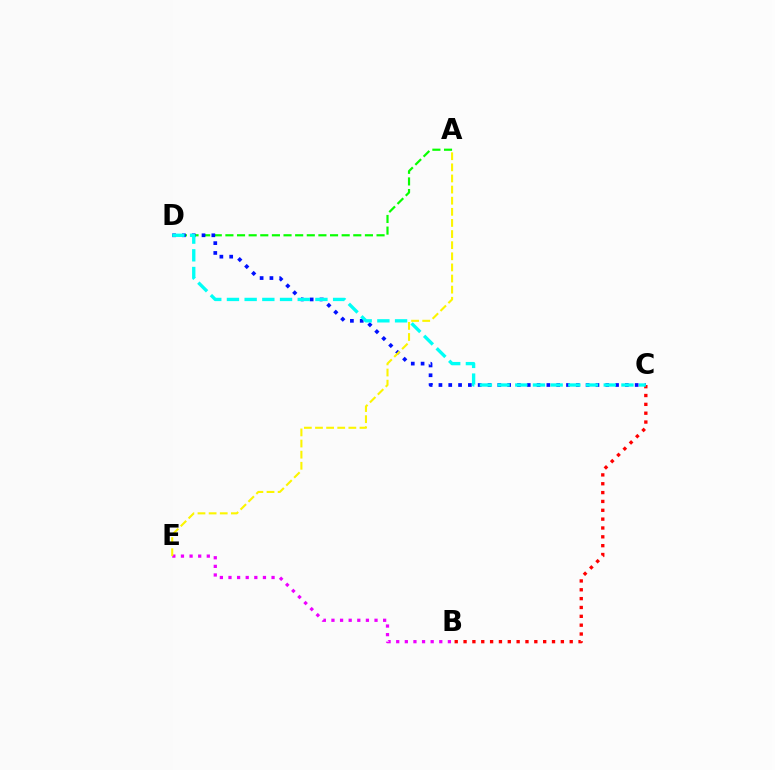{('A', 'D'): [{'color': '#08ff00', 'line_style': 'dashed', 'thickness': 1.58}], ('C', 'D'): [{'color': '#0010ff', 'line_style': 'dotted', 'thickness': 2.67}, {'color': '#00fff6', 'line_style': 'dashed', 'thickness': 2.4}], ('B', 'C'): [{'color': '#ff0000', 'line_style': 'dotted', 'thickness': 2.4}], ('B', 'E'): [{'color': '#ee00ff', 'line_style': 'dotted', 'thickness': 2.34}], ('A', 'E'): [{'color': '#fcf500', 'line_style': 'dashed', 'thickness': 1.51}]}